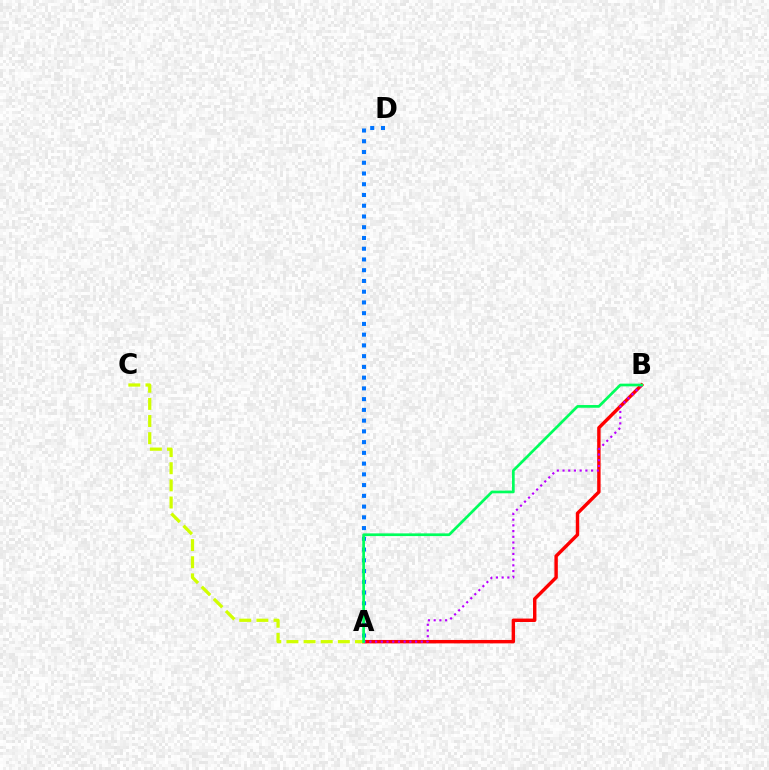{('A', 'B'): [{'color': '#ff0000', 'line_style': 'solid', 'thickness': 2.46}, {'color': '#b900ff', 'line_style': 'dotted', 'thickness': 1.55}, {'color': '#00ff5c', 'line_style': 'solid', 'thickness': 1.95}], ('A', 'D'): [{'color': '#0074ff', 'line_style': 'dotted', 'thickness': 2.92}], ('A', 'C'): [{'color': '#d1ff00', 'line_style': 'dashed', 'thickness': 2.33}]}